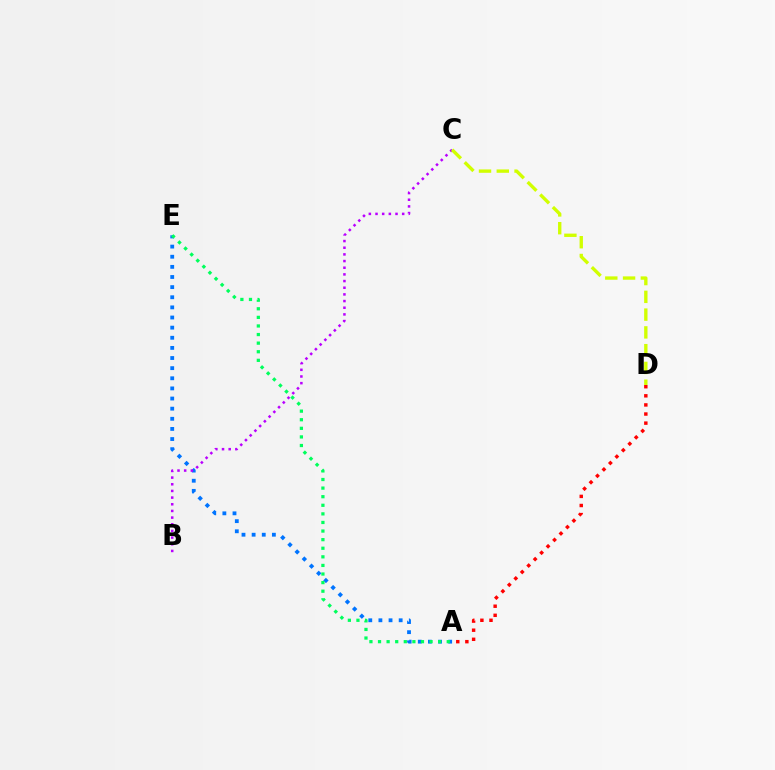{('A', 'E'): [{'color': '#0074ff', 'line_style': 'dotted', 'thickness': 2.75}, {'color': '#00ff5c', 'line_style': 'dotted', 'thickness': 2.33}], ('A', 'D'): [{'color': '#ff0000', 'line_style': 'dotted', 'thickness': 2.47}], ('B', 'C'): [{'color': '#b900ff', 'line_style': 'dotted', 'thickness': 1.81}], ('C', 'D'): [{'color': '#d1ff00', 'line_style': 'dashed', 'thickness': 2.41}]}